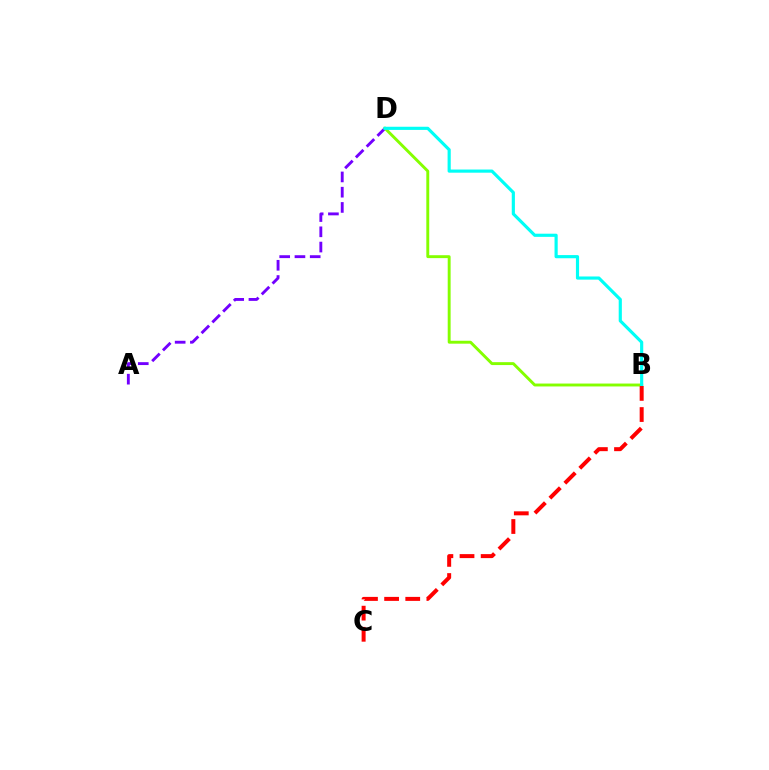{('A', 'D'): [{'color': '#7200ff', 'line_style': 'dashed', 'thickness': 2.07}], ('B', 'D'): [{'color': '#84ff00', 'line_style': 'solid', 'thickness': 2.09}, {'color': '#00fff6', 'line_style': 'solid', 'thickness': 2.27}], ('B', 'C'): [{'color': '#ff0000', 'line_style': 'dashed', 'thickness': 2.87}]}